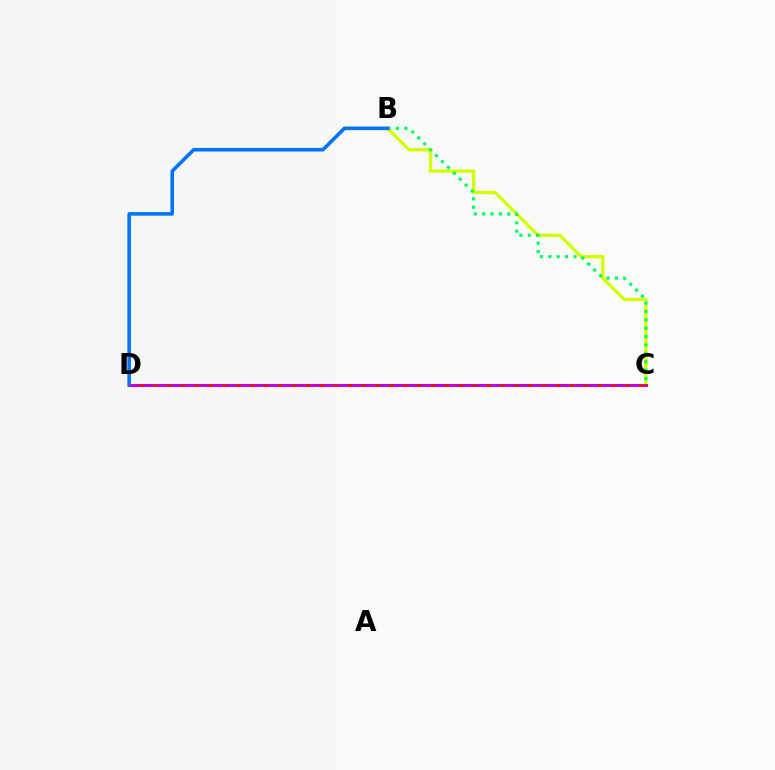{('B', 'C'): [{'color': '#d1ff00', 'line_style': 'solid', 'thickness': 2.41}, {'color': '#00ff5c', 'line_style': 'dotted', 'thickness': 2.28}], ('C', 'D'): [{'color': '#ff0000', 'line_style': 'solid', 'thickness': 2.06}, {'color': '#b900ff', 'line_style': 'dashed', 'thickness': 1.89}], ('B', 'D'): [{'color': '#0074ff', 'line_style': 'solid', 'thickness': 2.59}]}